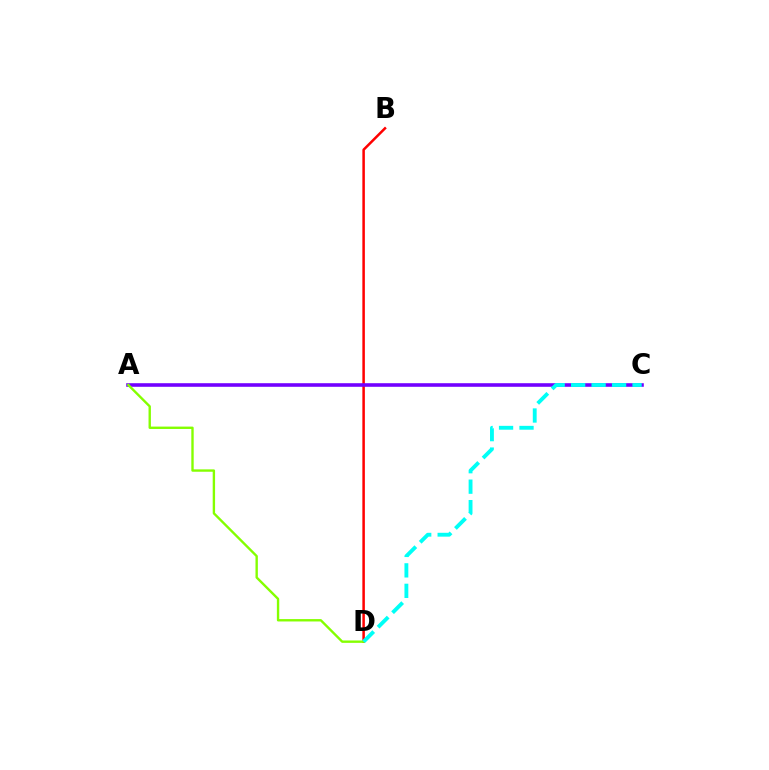{('B', 'D'): [{'color': '#ff0000', 'line_style': 'solid', 'thickness': 1.81}], ('A', 'C'): [{'color': '#7200ff', 'line_style': 'solid', 'thickness': 2.58}], ('A', 'D'): [{'color': '#84ff00', 'line_style': 'solid', 'thickness': 1.71}], ('C', 'D'): [{'color': '#00fff6', 'line_style': 'dashed', 'thickness': 2.78}]}